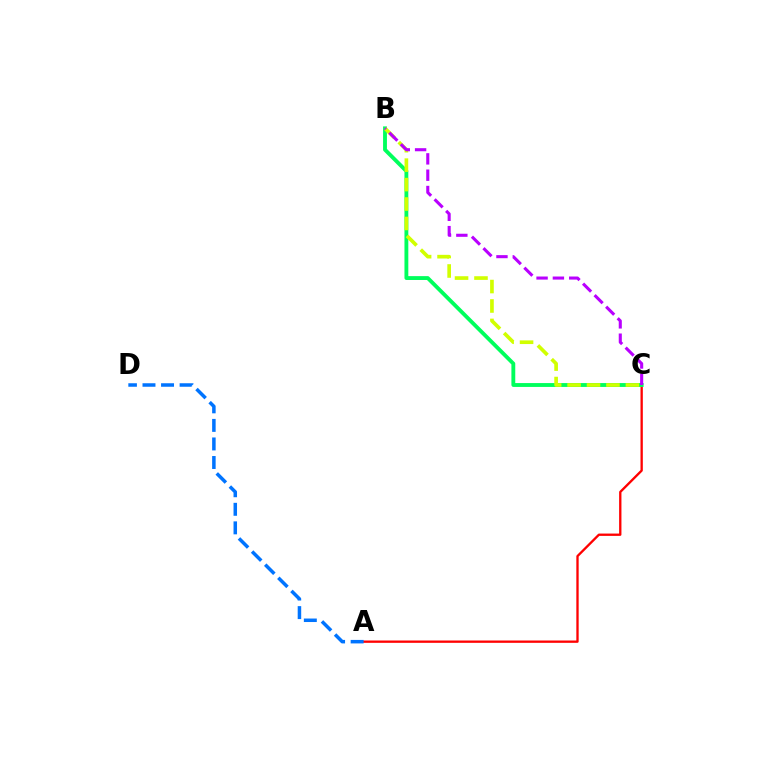{('A', 'C'): [{'color': '#ff0000', 'line_style': 'solid', 'thickness': 1.67}], ('B', 'C'): [{'color': '#00ff5c', 'line_style': 'solid', 'thickness': 2.78}, {'color': '#d1ff00', 'line_style': 'dashed', 'thickness': 2.64}, {'color': '#b900ff', 'line_style': 'dashed', 'thickness': 2.22}], ('A', 'D'): [{'color': '#0074ff', 'line_style': 'dashed', 'thickness': 2.52}]}